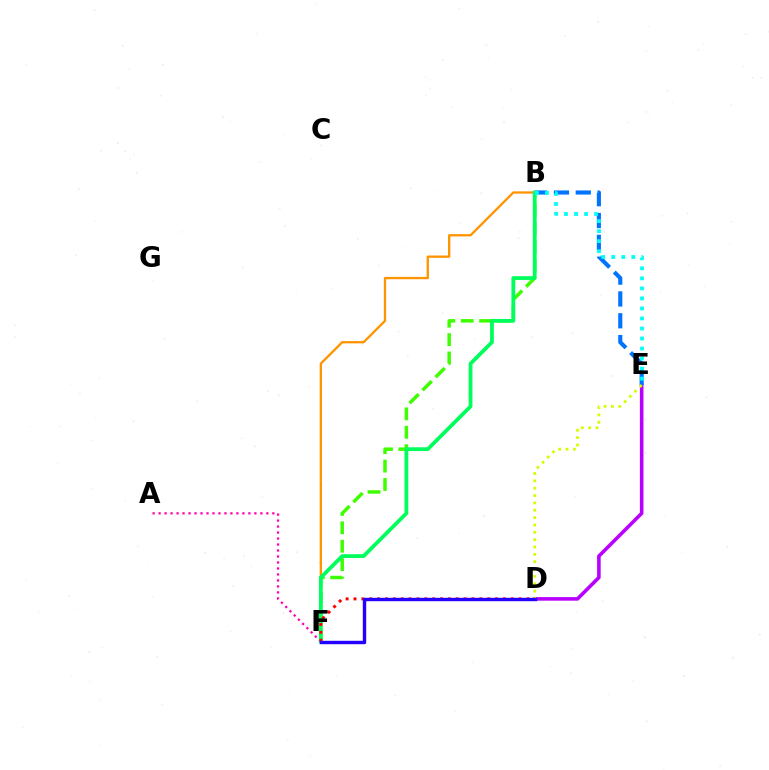{('A', 'F'): [{'color': '#ff00ac', 'line_style': 'dotted', 'thickness': 1.63}], ('B', 'F'): [{'color': '#3dff00', 'line_style': 'dashed', 'thickness': 2.5}, {'color': '#ff9400', 'line_style': 'solid', 'thickness': 1.66}, {'color': '#00ff5c', 'line_style': 'solid', 'thickness': 2.73}], ('D', 'E'): [{'color': '#b900ff', 'line_style': 'solid', 'thickness': 2.58}, {'color': '#d1ff00', 'line_style': 'dotted', 'thickness': 2.0}], ('B', 'E'): [{'color': '#0074ff', 'line_style': 'dashed', 'thickness': 2.96}, {'color': '#00fff6', 'line_style': 'dotted', 'thickness': 2.72}], ('D', 'F'): [{'color': '#ff0000', 'line_style': 'dotted', 'thickness': 2.14}, {'color': '#2500ff', 'line_style': 'solid', 'thickness': 2.45}]}